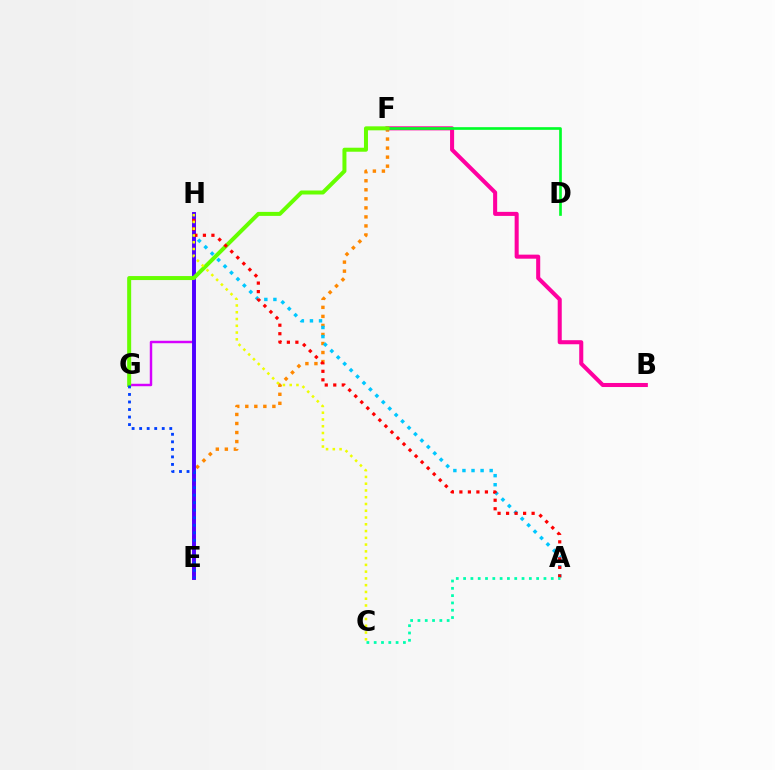{('E', 'F'): [{'color': '#ff8800', 'line_style': 'dotted', 'thickness': 2.45}], ('G', 'H'): [{'color': '#d600ff', 'line_style': 'solid', 'thickness': 1.76}], ('B', 'F'): [{'color': '#ff00a0', 'line_style': 'solid', 'thickness': 2.92}], ('A', 'H'): [{'color': '#00c7ff', 'line_style': 'dotted', 'thickness': 2.46}, {'color': '#ff0000', 'line_style': 'dotted', 'thickness': 2.31}], ('D', 'F'): [{'color': '#00ff27', 'line_style': 'solid', 'thickness': 1.91}], ('E', 'H'): [{'color': '#4f00ff', 'line_style': 'solid', 'thickness': 2.82}], ('F', 'G'): [{'color': '#66ff00', 'line_style': 'solid', 'thickness': 2.88}], ('A', 'C'): [{'color': '#00ffaf', 'line_style': 'dotted', 'thickness': 1.98}], ('E', 'G'): [{'color': '#003fff', 'line_style': 'dotted', 'thickness': 2.05}], ('C', 'H'): [{'color': '#eeff00', 'line_style': 'dotted', 'thickness': 1.84}]}